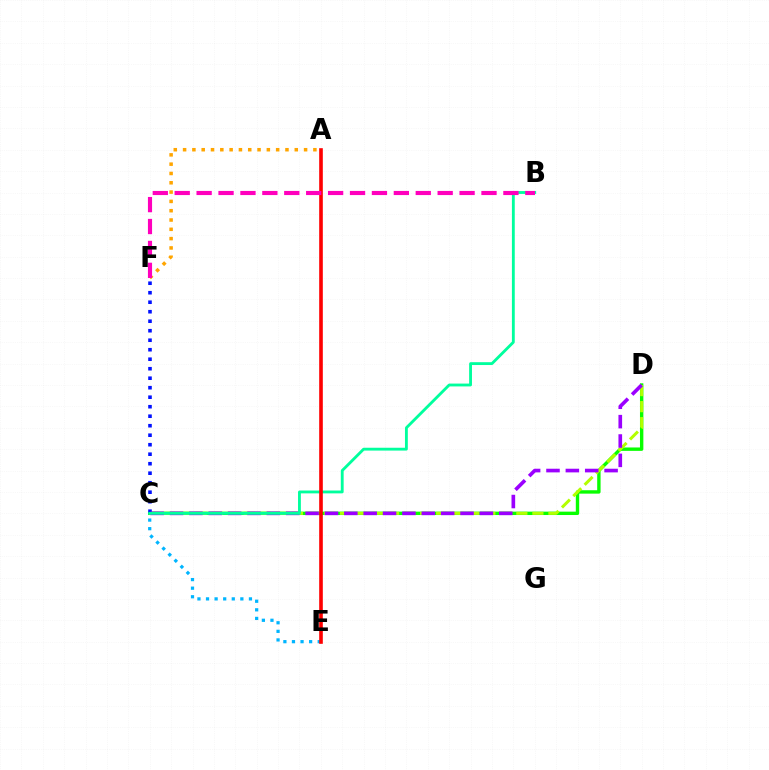{('C', 'D'): [{'color': '#08ff00', 'line_style': 'solid', 'thickness': 2.44}, {'color': '#b3ff00', 'line_style': 'dashed', 'thickness': 2.18}, {'color': '#9b00ff', 'line_style': 'dashed', 'thickness': 2.63}], ('A', 'F'): [{'color': '#ffa500', 'line_style': 'dotted', 'thickness': 2.53}], ('C', 'E'): [{'color': '#00b5ff', 'line_style': 'dotted', 'thickness': 2.33}], ('C', 'F'): [{'color': '#0010ff', 'line_style': 'dotted', 'thickness': 2.58}], ('B', 'C'): [{'color': '#00ff9d', 'line_style': 'solid', 'thickness': 2.05}], ('A', 'E'): [{'color': '#ff0000', 'line_style': 'solid', 'thickness': 2.61}], ('B', 'F'): [{'color': '#ff00bd', 'line_style': 'dashed', 'thickness': 2.98}]}